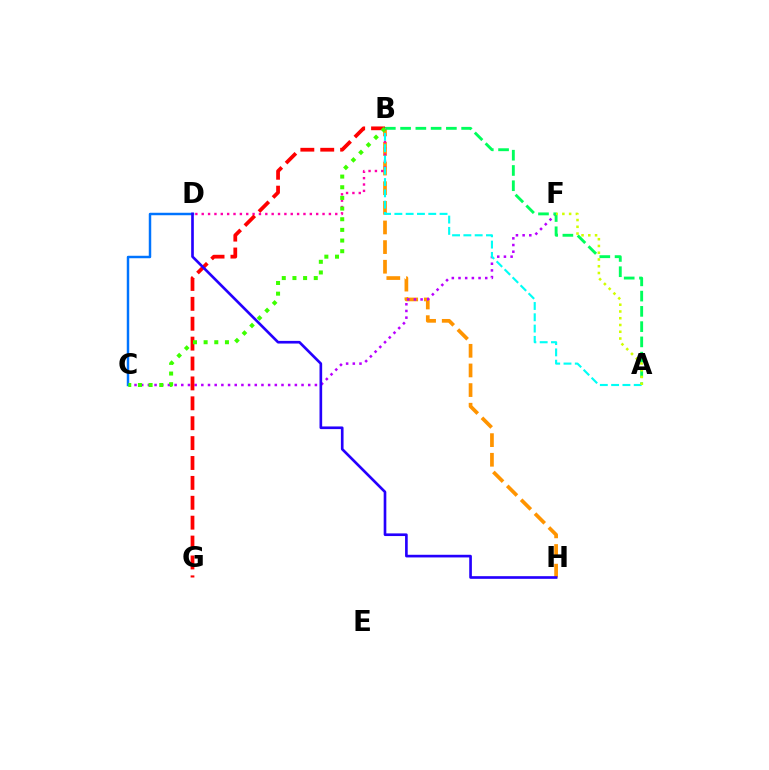{('B', 'H'): [{'color': '#ff9400', 'line_style': 'dashed', 'thickness': 2.67}], ('C', 'F'): [{'color': '#b900ff', 'line_style': 'dotted', 'thickness': 1.82}], ('A', 'B'): [{'color': '#00ff5c', 'line_style': 'dashed', 'thickness': 2.07}, {'color': '#00fff6', 'line_style': 'dashed', 'thickness': 1.54}], ('B', 'D'): [{'color': '#ff00ac', 'line_style': 'dotted', 'thickness': 1.73}], ('B', 'G'): [{'color': '#ff0000', 'line_style': 'dashed', 'thickness': 2.7}], ('C', 'D'): [{'color': '#0074ff', 'line_style': 'solid', 'thickness': 1.78}], ('A', 'F'): [{'color': '#d1ff00', 'line_style': 'dotted', 'thickness': 1.84}], ('D', 'H'): [{'color': '#2500ff', 'line_style': 'solid', 'thickness': 1.91}], ('B', 'C'): [{'color': '#3dff00', 'line_style': 'dotted', 'thickness': 2.9}]}